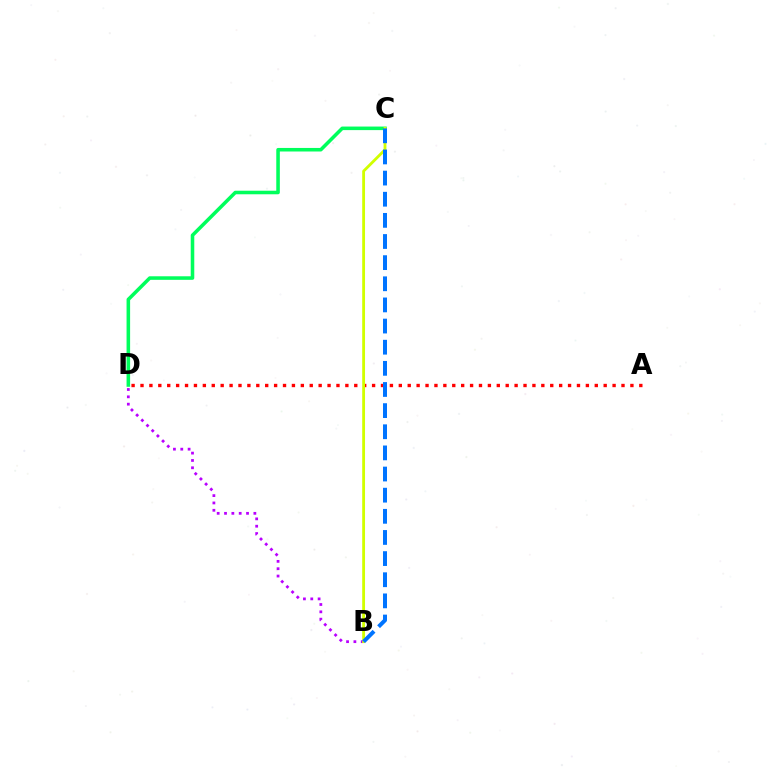{('C', 'D'): [{'color': '#00ff5c', 'line_style': 'solid', 'thickness': 2.56}], ('A', 'D'): [{'color': '#ff0000', 'line_style': 'dotted', 'thickness': 2.42}], ('B', 'D'): [{'color': '#b900ff', 'line_style': 'dotted', 'thickness': 1.99}], ('B', 'C'): [{'color': '#d1ff00', 'line_style': 'solid', 'thickness': 2.03}, {'color': '#0074ff', 'line_style': 'dashed', 'thickness': 2.87}]}